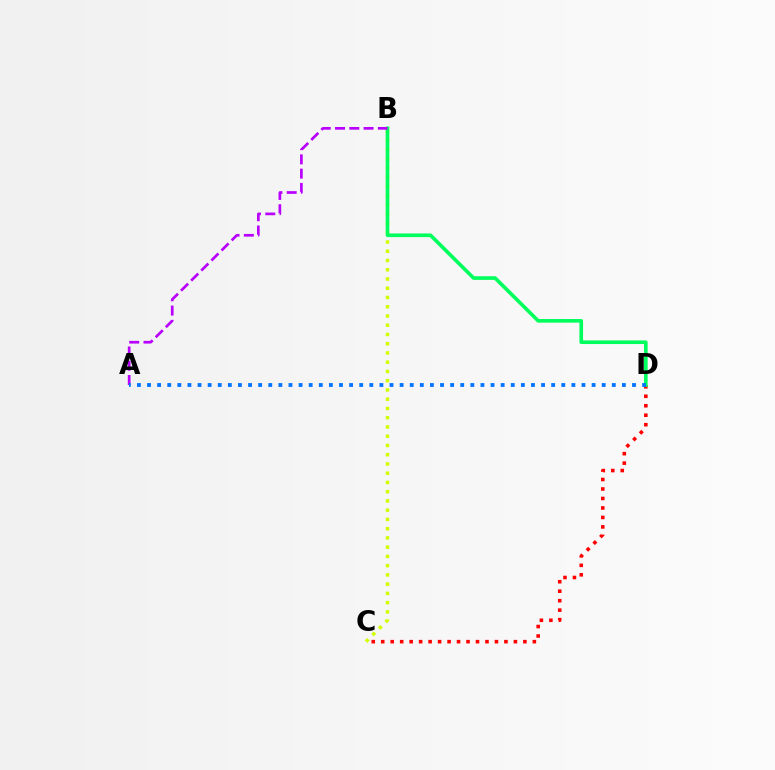{('B', 'C'): [{'color': '#d1ff00', 'line_style': 'dotted', 'thickness': 2.51}], ('C', 'D'): [{'color': '#ff0000', 'line_style': 'dotted', 'thickness': 2.58}], ('B', 'D'): [{'color': '#00ff5c', 'line_style': 'solid', 'thickness': 2.61}], ('A', 'B'): [{'color': '#b900ff', 'line_style': 'dashed', 'thickness': 1.94}], ('A', 'D'): [{'color': '#0074ff', 'line_style': 'dotted', 'thickness': 2.75}]}